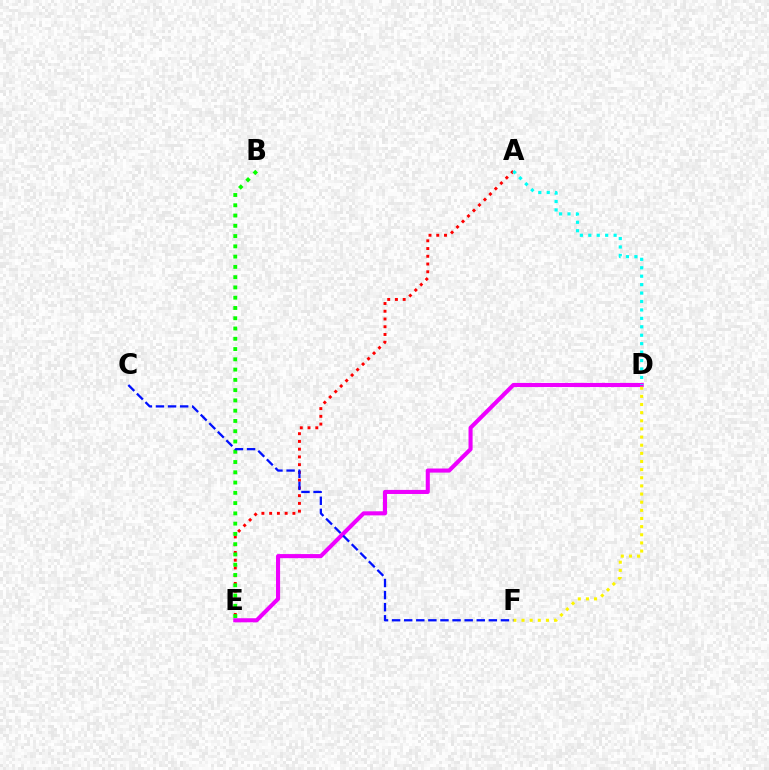{('A', 'E'): [{'color': '#ff0000', 'line_style': 'dotted', 'thickness': 2.1}], ('D', 'E'): [{'color': '#ee00ff', 'line_style': 'solid', 'thickness': 2.94}], ('B', 'E'): [{'color': '#08ff00', 'line_style': 'dotted', 'thickness': 2.79}], ('A', 'D'): [{'color': '#00fff6', 'line_style': 'dotted', 'thickness': 2.29}], ('D', 'F'): [{'color': '#fcf500', 'line_style': 'dotted', 'thickness': 2.21}], ('C', 'F'): [{'color': '#0010ff', 'line_style': 'dashed', 'thickness': 1.64}]}